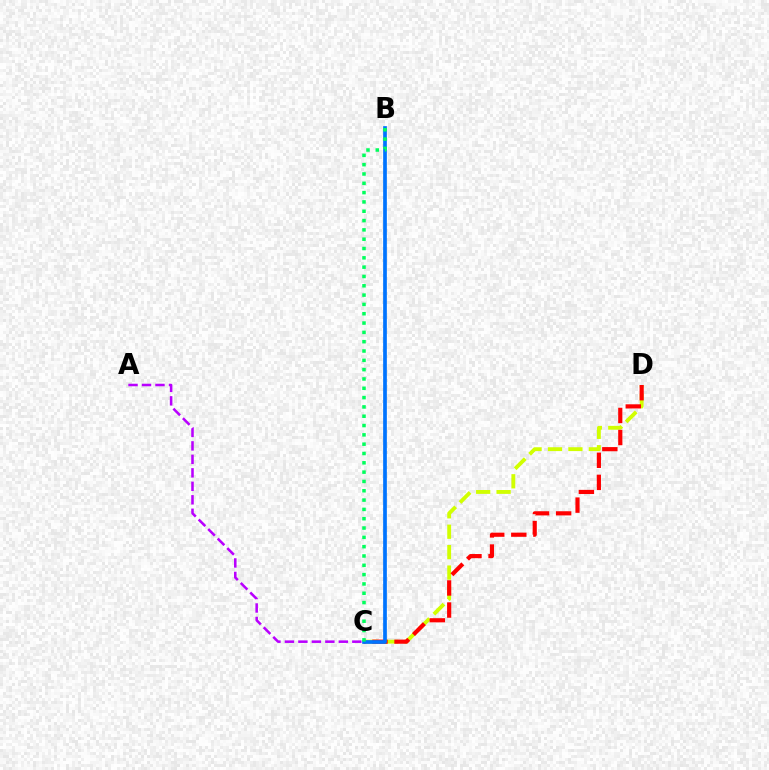{('C', 'D'): [{'color': '#d1ff00', 'line_style': 'dashed', 'thickness': 2.77}, {'color': '#ff0000', 'line_style': 'dashed', 'thickness': 3.0}], ('A', 'C'): [{'color': '#b900ff', 'line_style': 'dashed', 'thickness': 1.83}], ('B', 'C'): [{'color': '#0074ff', 'line_style': 'solid', 'thickness': 2.67}, {'color': '#00ff5c', 'line_style': 'dotted', 'thickness': 2.53}]}